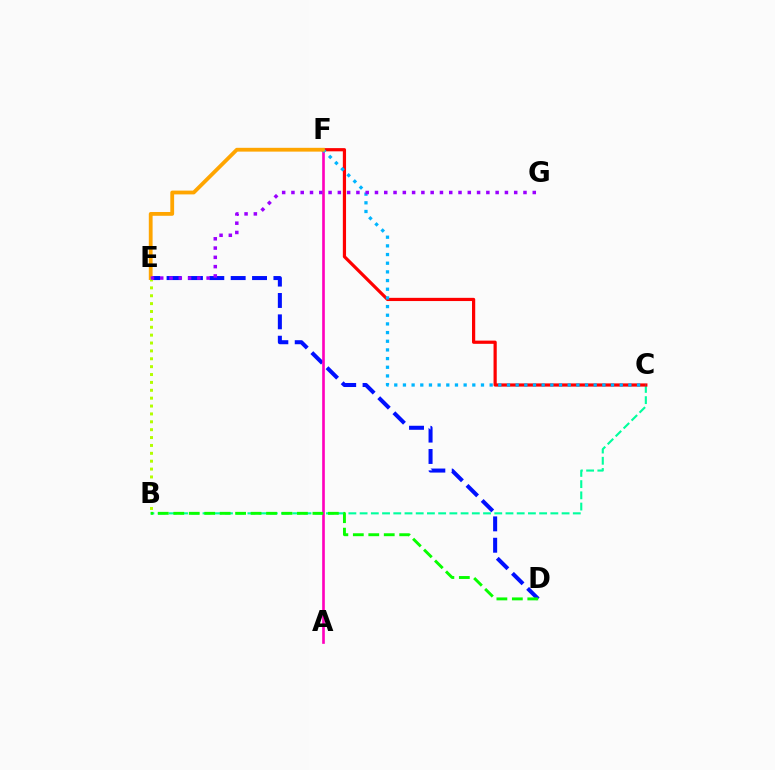{('D', 'E'): [{'color': '#0010ff', 'line_style': 'dashed', 'thickness': 2.9}], ('A', 'F'): [{'color': '#ff00bd', 'line_style': 'solid', 'thickness': 1.91}], ('B', 'C'): [{'color': '#00ff9d', 'line_style': 'dashed', 'thickness': 1.52}], ('C', 'F'): [{'color': '#ff0000', 'line_style': 'solid', 'thickness': 2.31}, {'color': '#00b5ff', 'line_style': 'dotted', 'thickness': 2.36}], ('B', 'D'): [{'color': '#08ff00', 'line_style': 'dashed', 'thickness': 2.1}], ('E', 'F'): [{'color': '#ffa500', 'line_style': 'solid', 'thickness': 2.74}], ('B', 'E'): [{'color': '#b3ff00', 'line_style': 'dotted', 'thickness': 2.14}], ('E', 'G'): [{'color': '#9b00ff', 'line_style': 'dotted', 'thickness': 2.52}]}